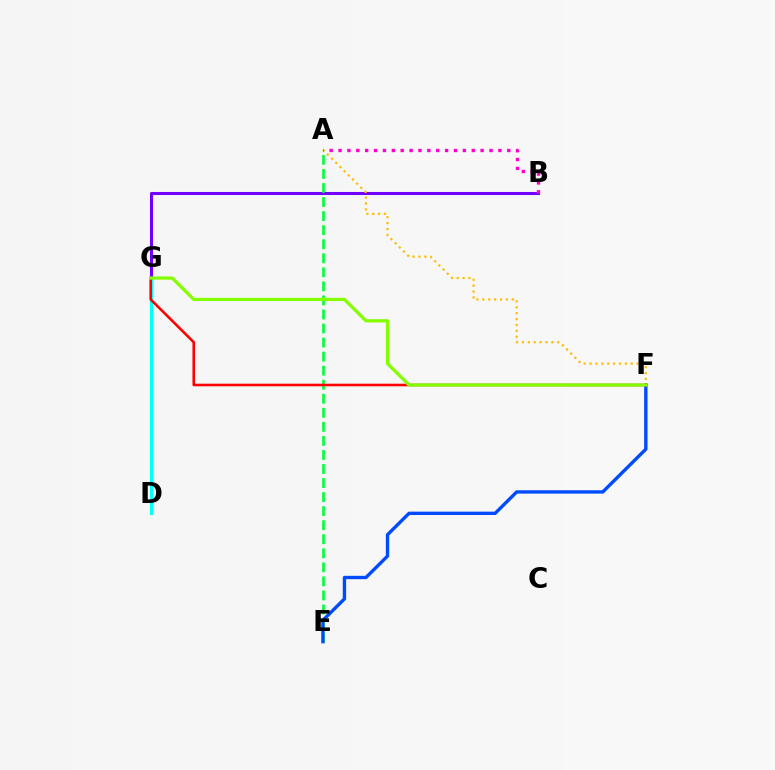{('B', 'G'): [{'color': '#7200ff', 'line_style': 'solid', 'thickness': 2.19}], ('A', 'F'): [{'color': '#ffbd00', 'line_style': 'dotted', 'thickness': 1.6}], ('D', 'G'): [{'color': '#00fff6', 'line_style': 'solid', 'thickness': 2.23}], ('A', 'E'): [{'color': '#00ff39', 'line_style': 'dashed', 'thickness': 1.91}], ('E', 'F'): [{'color': '#004bff', 'line_style': 'solid', 'thickness': 2.42}], ('A', 'B'): [{'color': '#ff00cf', 'line_style': 'dotted', 'thickness': 2.41}], ('F', 'G'): [{'color': '#ff0000', 'line_style': 'solid', 'thickness': 1.86}, {'color': '#84ff00', 'line_style': 'solid', 'thickness': 2.33}]}